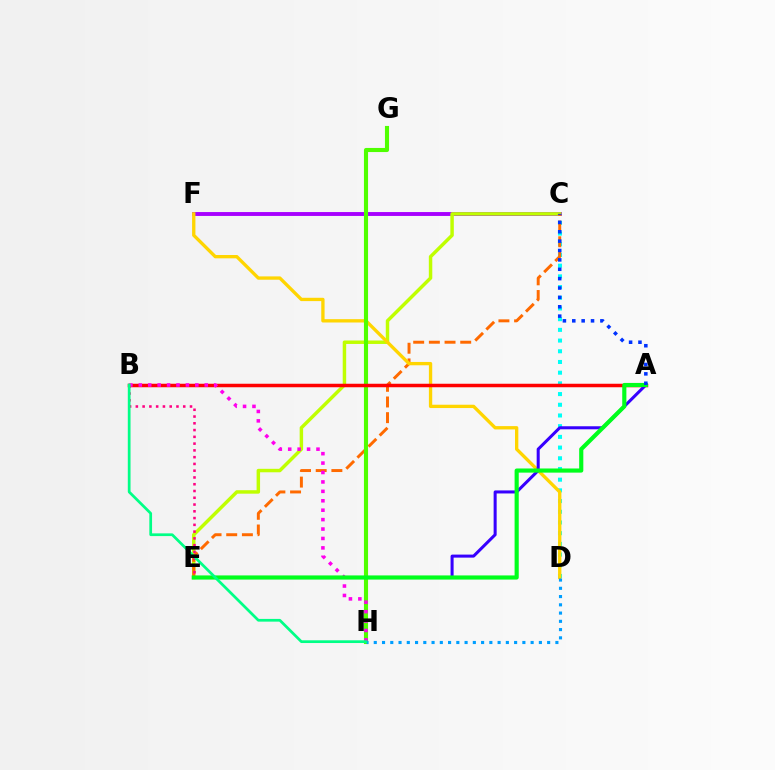{('C', 'D'): [{'color': '#00fff6', 'line_style': 'dotted', 'thickness': 2.91}], ('C', 'F'): [{'color': '#a700ff', 'line_style': 'solid', 'thickness': 2.8}], ('C', 'E'): [{'color': '#bfff00', 'line_style': 'solid', 'thickness': 2.49}, {'color': '#ff6a00', 'line_style': 'dashed', 'thickness': 2.13}], ('D', 'F'): [{'color': '#ffd500', 'line_style': 'solid', 'thickness': 2.39}], ('G', 'H'): [{'color': '#4fff00', 'line_style': 'solid', 'thickness': 2.96}], ('A', 'B'): [{'color': '#ff0000', 'line_style': 'solid', 'thickness': 2.52}], ('B', 'H'): [{'color': '#ff00ed', 'line_style': 'dotted', 'thickness': 2.56}, {'color': '#00ff86', 'line_style': 'solid', 'thickness': 1.96}], ('B', 'E'): [{'color': '#ff0082', 'line_style': 'dotted', 'thickness': 1.84}], ('D', 'H'): [{'color': '#009eff', 'line_style': 'dotted', 'thickness': 2.24}], ('A', 'E'): [{'color': '#3700ff', 'line_style': 'solid', 'thickness': 2.18}, {'color': '#00ff1b', 'line_style': 'solid', 'thickness': 2.98}], ('A', 'C'): [{'color': '#0033ff', 'line_style': 'dotted', 'thickness': 2.55}]}